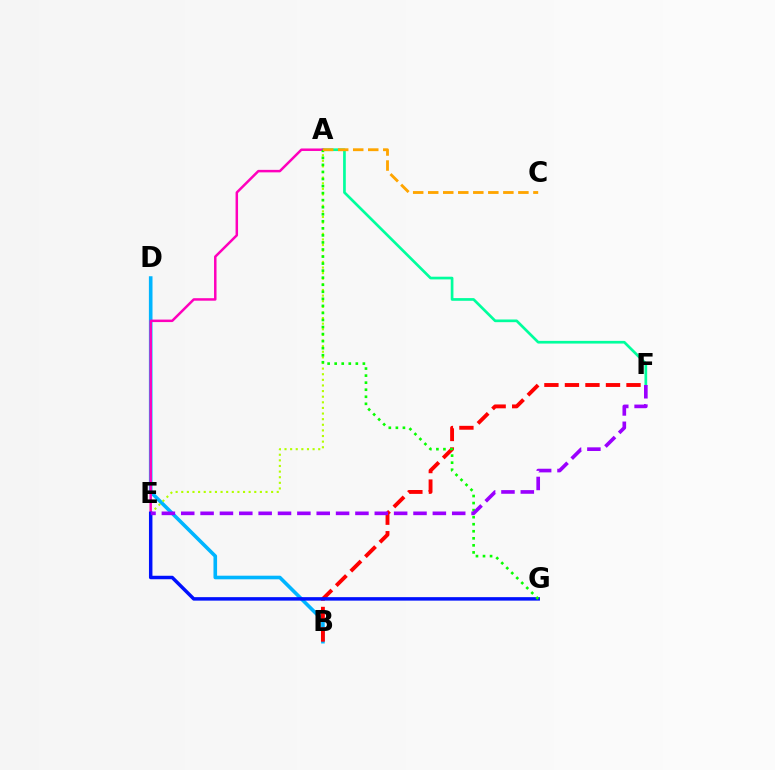{('A', 'F'): [{'color': '#00ff9d', 'line_style': 'solid', 'thickness': 1.93}], ('B', 'D'): [{'color': '#00b5ff', 'line_style': 'solid', 'thickness': 2.6}], ('A', 'E'): [{'color': '#b3ff00', 'line_style': 'dotted', 'thickness': 1.53}, {'color': '#ff00bd', 'line_style': 'solid', 'thickness': 1.8}], ('B', 'F'): [{'color': '#ff0000', 'line_style': 'dashed', 'thickness': 2.79}], ('E', 'G'): [{'color': '#0010ff', 'line_style': 'solid', 'thickness': 2.5}], ('A', 'G'): [{'color': '#08ff00', 'line_style': 'dotted', 'thickness': 1.92}], ('E', 'F'): [{'color': '#9b00ff', 'line_style': 'dashed', 'thickness': 2.63}], ('A', 'C'): [{'color': '#ffa500', 'line_style': 'dashed', 'thickness': 2.04}]}